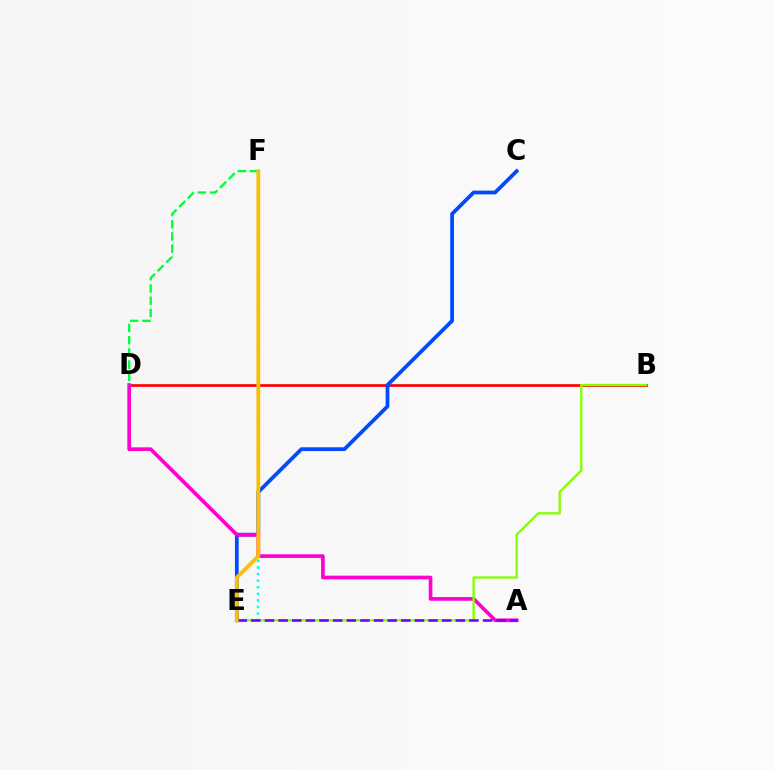{('B', 'D'): [{'color': '#ff0000', 'line_style': 'solid', 'thickness': 1.93}], ('E', 'F'): [{'color': '#00fff6', 'line_style': 'dotted', 'thickness': 1.78}, {'color': '#ffbd00', 'line_style': 'solid', 'thickness': 2.7}], ('C', 'E'): [{'color': '#004bff', 'line_style': 'solid', 'thickness': 2.71}], ('A', 'D'): [{'color': '#ff00cf', 'line_style': 'solid', 'thickness': 2.65}], ('B', 'E'): [{'color': '#84ff00', 'line_style': 'solid', 'thickness': 1.67}], ('A', 'E'): [{'color': '#7200ff', 'line_style': 'dashed', 'thickness': 1.85}], ('D', 'F'): [{'color': '#00ff39', 'line_style': 'dashed', 'thickness': 1.66}]}